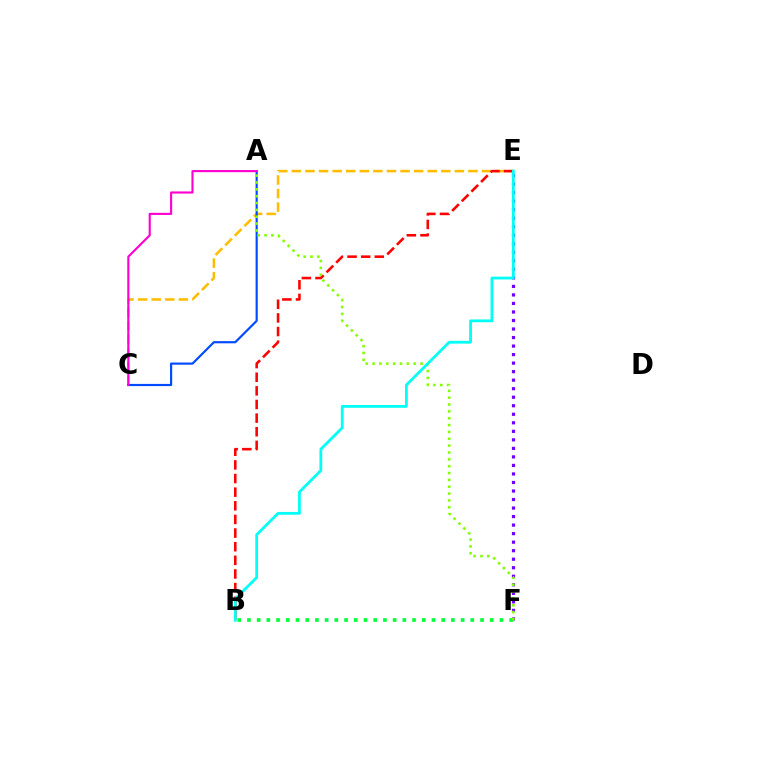{('C', 'E'): [{'color': '#ffbd00', 'line_style': 'dashed', 'thickness': 1.85}], ('E', 'F'): [{'color': '#7200ff', 'line_style': 'dotted', 'thickness': 2.32}], ('B', 'F'): [{'color': '#00ff39', 'line_style': 'dotted', 'thickness': 2.64}], ('A', 'C'): [{'color': '#004bff', 'line_style': 'solid', 'thickness': 1.57}, {'color': '#ff00cf', 'line_style': 'solid', 'thickness': 1.53}], ('B', 'E'): [{'color': '#ff0000', 'line_style': 'dashed', 'thickness': 1.85}, {'color': '#00fff6', 'line_style': 'solid', 'thickness': 2.0}], ('A', 'F'): [{'color': '#84ff00', 'line_style': 'dotted', 'thickness': 1.86}]}